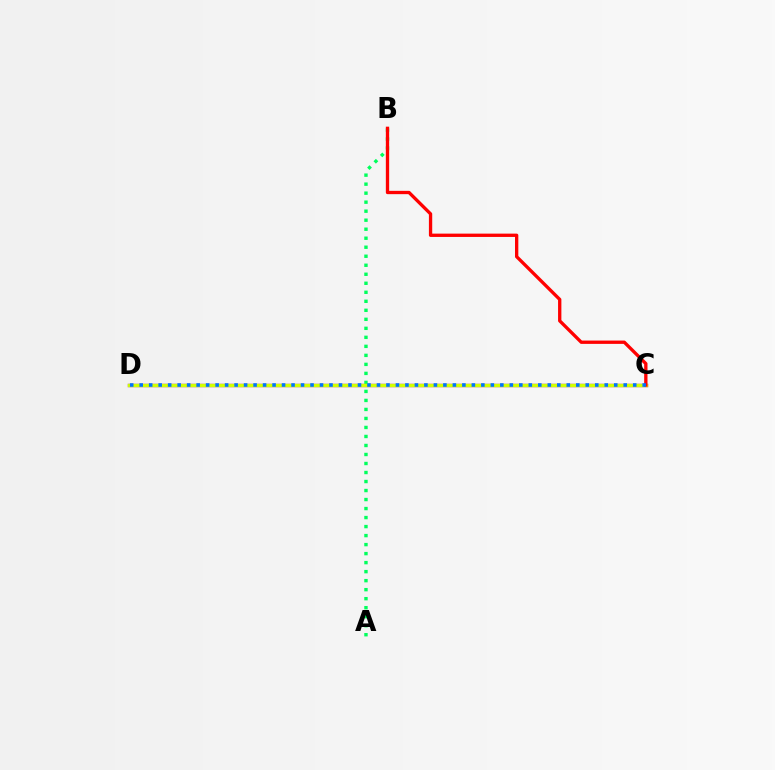{('C', 'D'): [{'color': '#b900ff', 'line_style': 'solid', 'thickness': 2.42}, {'color': '#d1ff00', 'line_style': 'solid', 'thickness': 2.51}, {'color': '#0074ff', 'line_style': 'dotted', 'thickness': 2.58}], ('A', 'B'): [{'color': '#00ff5c', 'line_style': 'dotted', 'thickness': 2.45}], ('B', 'C'): [{'color': '#ff0000', 'line_style': 'solid', 'thickness': 2.39}]}